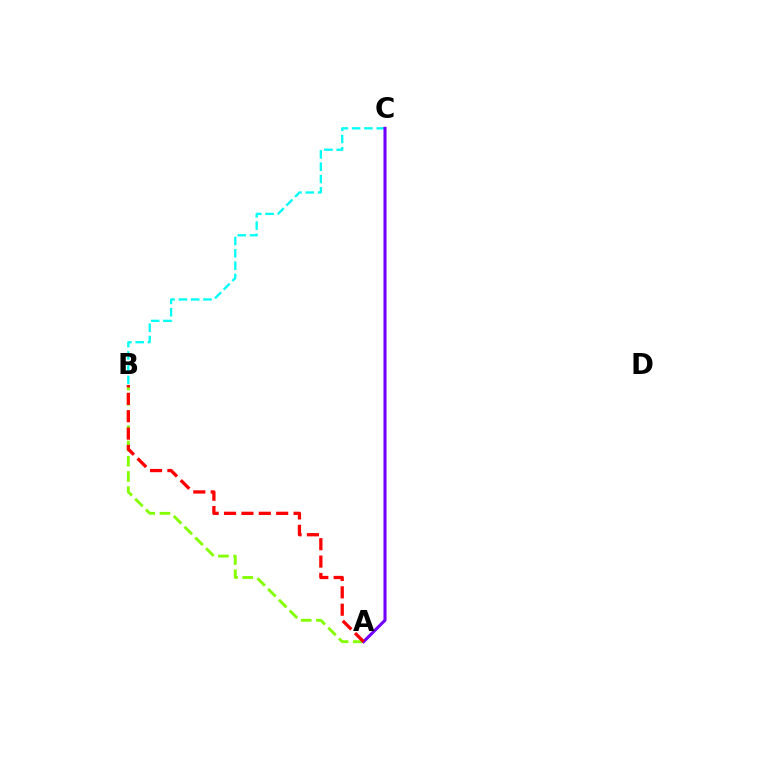{('B', 'C'): [{'color': '#00fff6', 'line_style': 'dashed', 'thickness': 1.67}], ('A', 'B'): [{'color': '#84ff00', 'line_style': 'dashed', 'thickness': 2.07}, {'color': '#ff0000', 'line_style': 'dashed', 'thickness': 2.36}], ('A', 'C'): [{'color': '#7200ff', 'line_style': 'solid', 'thickness': 2.22}]}